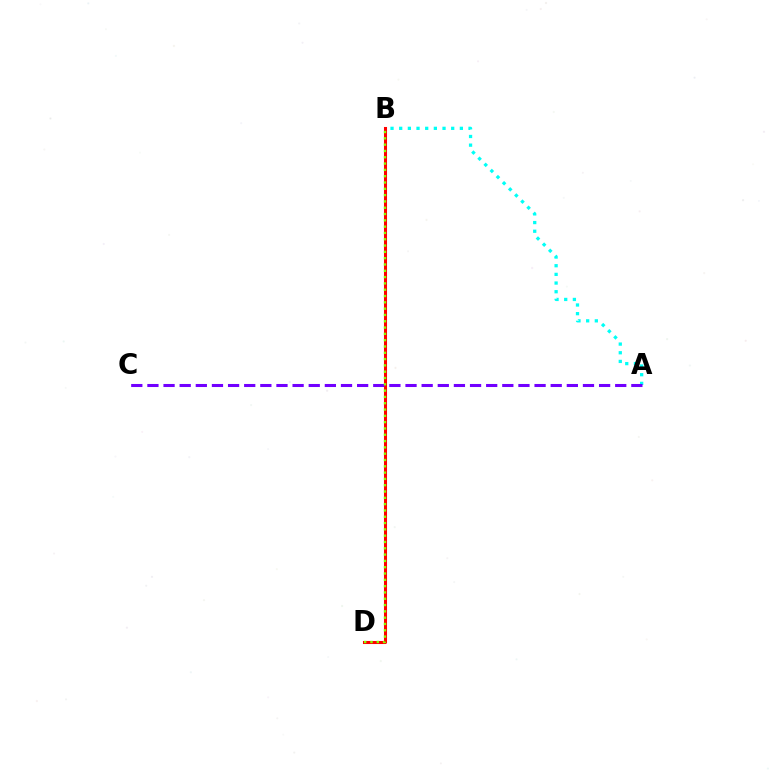{('A', 'B'): [{'color': '#00fff6', 'line_style': 'dotted', 'thickness': 2.35}], ('B', 'D'): [{'color': '#ff0000', 'line_style': 'solid', 'thickness': 2.2}, {'color': '#84ff00', 'line_style': 'dotted', 'thickness': 1.71}], ('A', 'C'): [{'color': '#7200ff', 'line_style': 'dashed', 'thickness': 2.19}]}